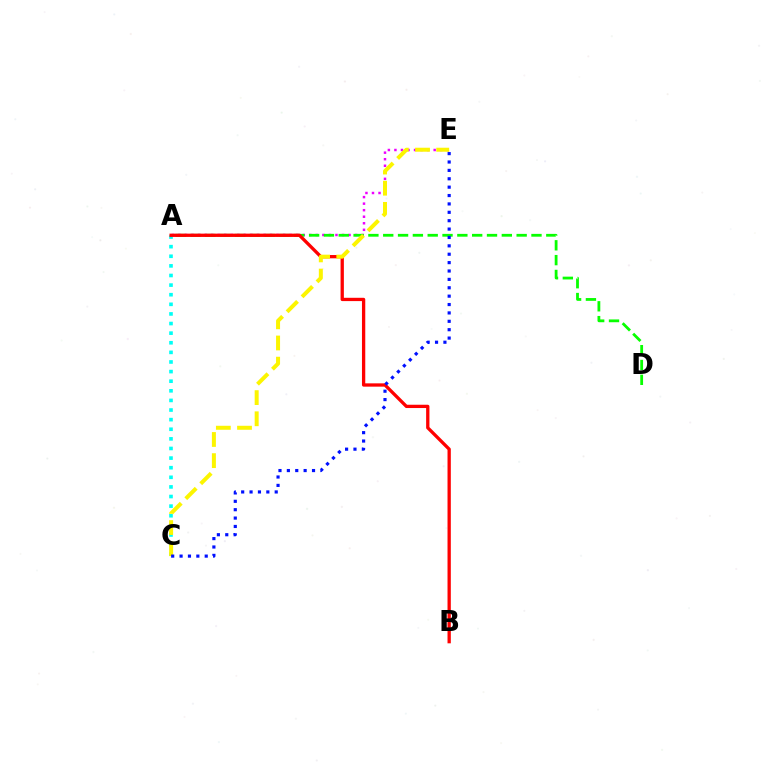{('A', 'E'): [{'color': '#ee00ff', 'line_style': 'dotted', 'thickness': 1.78}], ('A', 'C'): [{'color': '#00fff6', 'line_style': 'dotted', 'thickness': 2.61}], ('A', 'D'): [{'color': '#08ff00', 'line_style': 'dashed', 'thickness': 2.01}], ('A', 'B'): [{'color': '#ff0000', 'line_style': 'solid', 'thickness': 2.38}], ('C', 'E'): [{'color': '#fcf500', 'line_style': 'dashed', 'thickness': 2.87}, {'color': '#0010ff', 'line_style': 'dotted', 'thickness': 2.28}]}